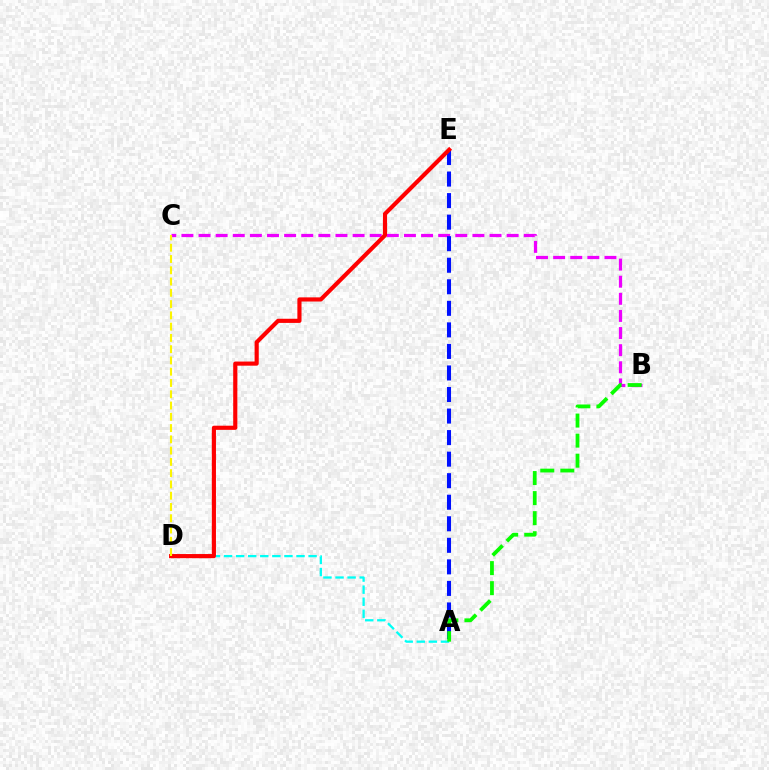{('A', 'D'): [{'color': '#00fff6', 'line_style': 'dashed', 'thickness': 1.64}], ('B', 'C'): [{'color': '#ee00ff', 'line_style': 'dashed', 'thickness': 2.33}], ('A', 'E'): [{'color': '#0010ff', 'line_style': 'dashed', 'thickness': 2.93}], ('D', 'E'): [{'color': '#ff0000', 'line_style': 'solid', 'thickness': 2.99}], ('A', 'B'): [{'color': '#08ff00', 'line_style': 'dashed', 'thickness': 2.72}], ('C', 'D'): [{'color': '#fcf500', 'line_style': 'dashed', 'thickness': 1.53}]}